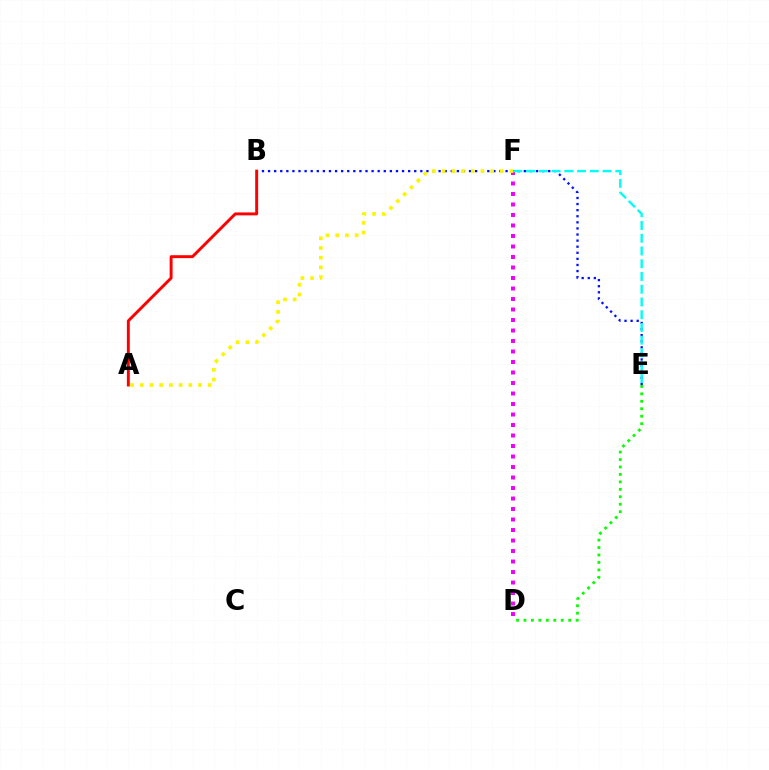{('B', 'E'): [{'color': '#0010ff', 'line_style': 'dotted', 'thickness': 1.65}], ('D', 'F'): [{'color': '#ee00ff', 'line_style': 'dotted', 'thickness': 2.85}], ('A', 'B'): [{'color': '#ff0000', 'line_style': 'solid', 'thickness': 2.11}], ('D', 'E'): [{'color': '#08ff00', 'line_style': 'dotted', 'thickness': 2.02}], ('A', 'F'): [{'color': '#fcf500', 'line_style': 'dotted', 'thickness': 2.64}], ('E', 'F'): [{'color': '#00fff6', 'line_style': 'dashed', 'thickness': 1.73}]}